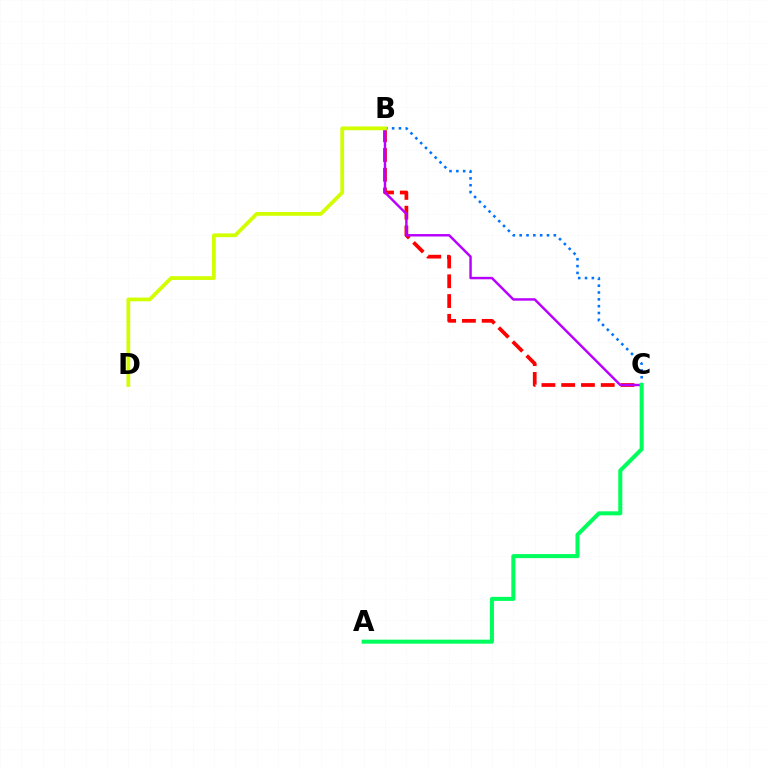{('B', 'C'): [{'color': '#ff0000', 'line_style': 'dashed', 'thickness': 2.69}, {'color': '#b900ff', 'line_style': 'solid', 'thickness': 1.76}, {'color': '#0074ff', 'line_style': 'dotted', 'thickness': 1.86}], ('A', 'C'): [{'color': '#00ff5c', 'line_style': 'solid', 'thickness': 2.9}], ('B', 'D'): [{'color': '#d1ff00', 'line_style': 'solid', 'thickness': 2.71}]}